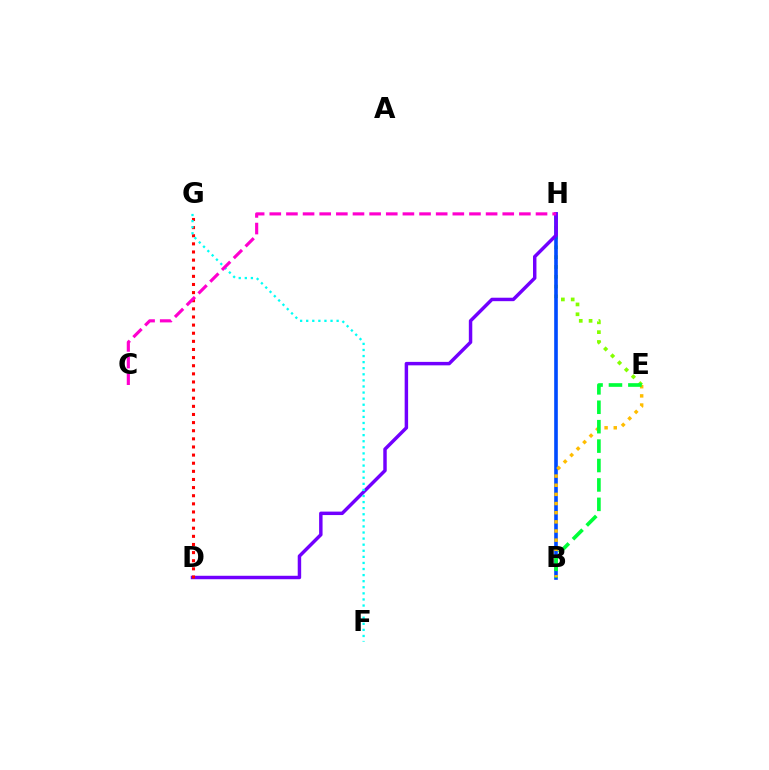{('E', 'H'): [{'color': '#84ff00', 'line_style': 'dotted', 'thickness': 2.67}], ('B', 'H'): [{'color': '#004bff', 'line_style': 'solid', 'thickness': 2.61}], ('D', 'H'): [{'color': '#7200ff', 'line_style': 'solid', 'thickness': 2.49}], ('B', 'E'): [{'color': '#ffbd00', 'line_style': 'dotted', 'thickness': 2.49}, {'color': '#00ff39', 'line_style': 'dashed', 'thickness': 2.64}], ('D', 'G'): [{'color': '#ff0000', 'line_style': 'dotted', 'thickness': 2.21}], ('F', 'G'): [{'color': '#00fff6', 'line_style': 'dotted', 'thickness': 1.65}], ('C', 'H'): [{'color': '#ff00cf', 'line_style': 'dashed', 'thickness': 2.26}]}